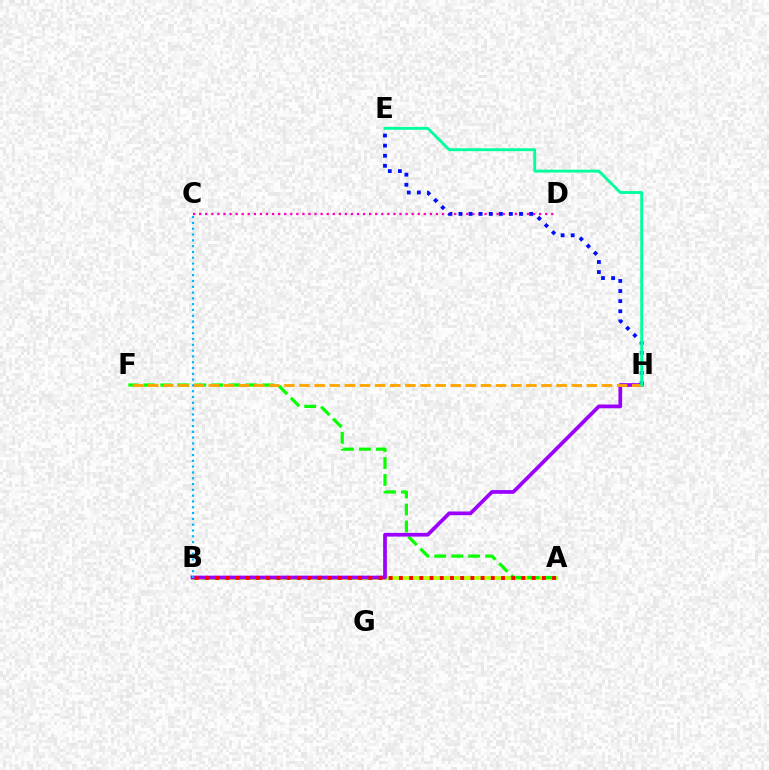{('A', 'B'): [{'color': '#b3ff00', 'line_style': 'solid', 'thickness': 2.75}, {'color': '#ff0000', 'line_style': 'dotted', 'thickness': 2.77}], ('A', 'F'): [{'color': '#08ff00', 'line_style': 'dashed', 'thickness': 2.31}], ('C', 'D'): [{'color': '#ff00bd', 'line_style': 'dotted', 'thickness': 1.65}], ('B', 'H'): [{'color': '#9b00ff', 'line_style': 'solid', 'thickness': 2.68}], ('E', 'H'): [{'color': '#0010ff', 'line_style': 'dotted', 'thickness': 2.74}, {'color': '#00ff9d', 'line_style': 'solid', 'thickness': 2.06}], ('F', 'H'): [{'color': '#ffa500', 'line_style': 'dashed', 'thickness': 2.05}], ('B', 'C'): [{'color': '#00b5ff', 'line_style': 'dotted', 'thickness': 1.58}]}